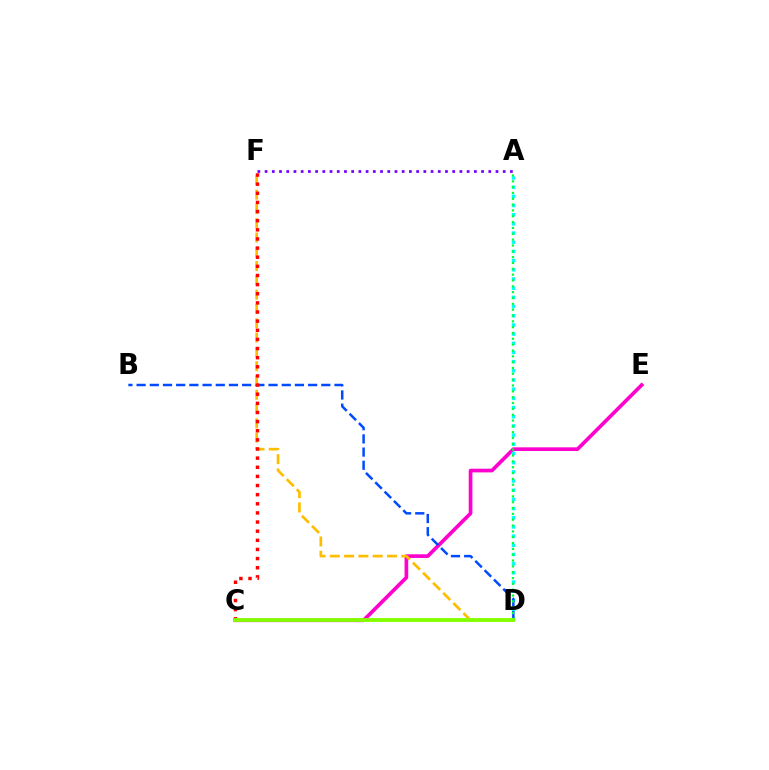{('C', 'E'): [{'color': '#ff00cf', 'line_style': 'solid', 'thickness': 2.65}], ('A', 'F'): [{'color': '#7200ff', 'line_style': 'dotted', 'thickness': 1.96}], ('A', 'D'): [{'color': '#00fff6', 'line_style': 'dotted', 'thickness': 2.5}, {'color': '#00ff39', 'line_style': 'dotted', 'thickness': 1.59}], ('B', 'D'): [{'color': '#004bff', 'line_style': 'dashed', 'thickness': 1.79}], ('D', 'F'): [{'color': '#ffbd00', 'line_style': 'dashed', 'thickness': 1.94}], ('C', 'F'): [{'color': '#ff0000', 'line_style': 'dotted', 'thickness': 2.48}], ('C', 'D'): [{'color': '#84ff00', 'line_style': 'solid', 'thickness': 2.77}]}